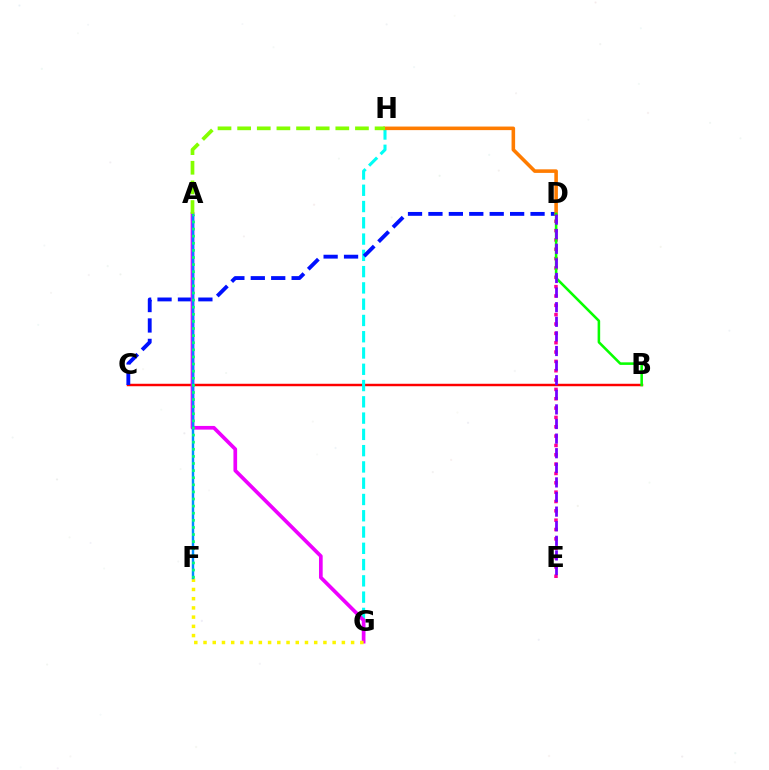{('B', 'C'): [{'color': '#ff0000', 'line_style': 'solid', 'thickness': 1.77}], ('G', 'H'): [{'color': '#00fff6', 'line_style': 'dashed', 'thickness': 2.21}], ('C', 'D'): [{'color': '#0010ff', 'line_style': 'dashed', 'thickness': 2.77}], ('A', 'G'): [{'color': '#ee00ff', 'line_style': 'solid', 'thickness': 2.65}], ('D', 'E'): [{'color': '#ff0094', 'line_style': 'dotted', 'thickness': 2.54}, {'color': '#7200ff', 'line_style': 'dashed', 'thickness': 1.98}], ('D', 'H'): [{'color': '#ff7c00', 'line_style': 'solid', 'thickness': 2.57}], ('B', 'D'): [{'color': '#08ff00', 'line_style': 'solid', 'thickness': 1.84}], ('F', 'G'): [{'color': '#fcf500', 'line_style': 'dotted', 'thickness': 2.51}], ('A', 'F'): [{'color': '#008cff', 'line_style': 'solid', 'thickness': 1.76}, {'color': '#00ff74', 'line_style': 'dotted', 'thickness': 1.93}], ('A', 'H'): [{'color': '#84ff00', 'line_style': 'dashed', 'thickness': 2.67}]}